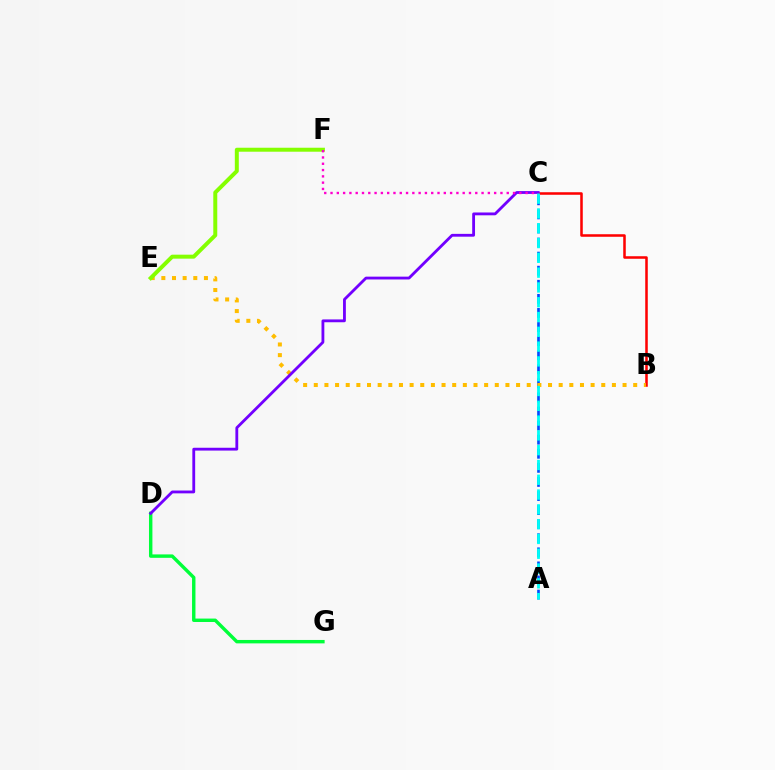{('A', 'C'): [{'color': '#004bff', 'line_style': 'dashed', 'thickness': 1.91}, {'color': '#00fff6', 'line_style': 'dashed', 'thickness': 2.01}], ('B', 'C'): [{'color': '#ff0000', 'line_style': 'solid', 'thickness': 1.83}], ('B', 'E'): [{'color': '#ffbd00', 'line_style': 'dotted', 'thickness': 2.89}], ('D', 'G'): [{'color': '#00ff39', 'line_style': 'solid', 'thickness': 2.46}], ('E', 'F'): [{'color': '#84ff00', 'line_style': 'solid', 'thickness': 2.86}], ('C', 'D'): [{'color': '#7200ff', 'line_style': 'solid', 'thickness': 2.03}], ('C', 'F'): [{'color': '#ff00cf', 'line_style': 'dotted', 'thickness': 1.71}]}